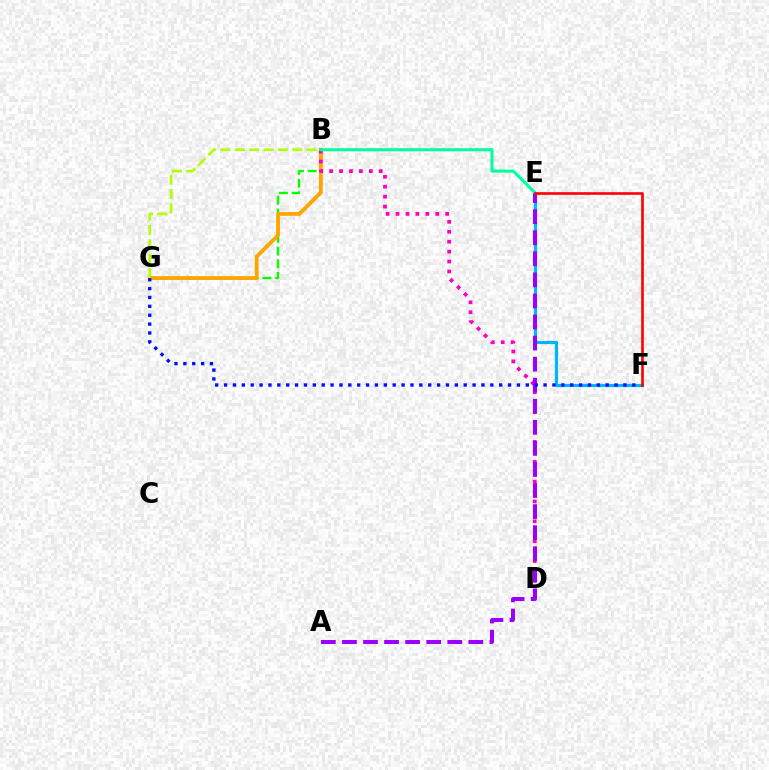{('E', 'F'): [{'color': '#00b5ff', 'line_style': 'solid', 'thickness': 2.27}, {'color': '#ff0000', 'line_style': 'solid', 'thickness': 1.89}], ('B', 'G'): [{'color': '#08ff00', 'line_style': 'dashed', 'thickness': 1.72}, {'color': '#ffa500', 'line_style': 'solid', 'thickness': 2.76}, {'color': '#b3ff00', 'line_style': 'dashed', 'thickness': 1.95}], ('B', 'D'): [{'color': '#ff00bd', 'line_style': 'dotted', 'thickness': 2.7}], ('A', 'E'): [{'color': '#9b00ff', 'line_style': 'dashed', 'thickness': 2.86}], ('B', 'E'): [{'color': '#00ff9d', 'line_style': 'solid', 'thickness': 2.2}], ('F', 'G'): [{'color': '#0010ff', 'line_style': 'dotted', 'thickness': 2.41}]}